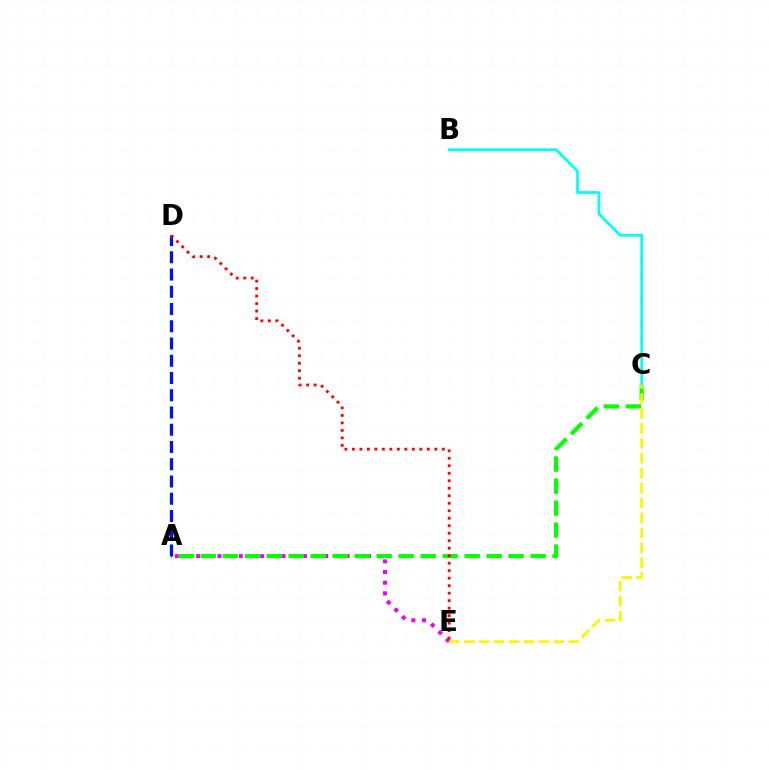{('A', 'E'): [{'color': '#ee00ff', 'line_style': 'dotted', 'thickness': 2.9}], ('B', 'C'): [{'color': '#00fff6', 'line_style': 'solid', 'thickness': 1.96}], ('A', 'C'): [{'color': '#08ff00', 'line_style': 'dashed', 'thickness': 2.99}], ('C', 'E'): [{'color': '#fcf500', 'line_style': 'dashed', 'thickness': 2.03}], ('A', 'D'): [{'color': '#0010ff', 'line_style': 'dashed', 'thickness': 2.34}], ('D', 'E'): [{'color': '#ff0000', 'line_style': 'dotted', 'thickness': 2.04}]}